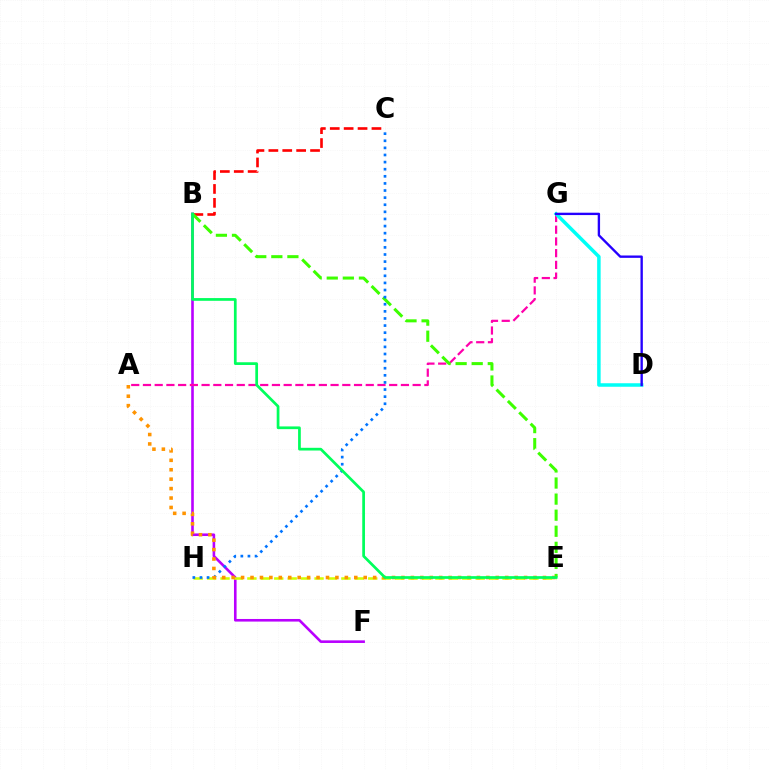{('B', 'F'): [{'color': '#b900ff', 'line_style': 'solid', 'thickness': 1.88}], ('A', 'G'): [{'color': '#ff00ac', 'line_style': 'dashed', 'thickness': 1.59}], ('D', 'G'): [{'color': '#00fff6', 'line_style': 'solid', 'thickness': 2.53}, {'color': '#2500ff', 'line_style': 'solid', 'thickness': 1.7}], ('B', 'C'): [{'color': '#ff0000', 'line_style': 'dashed', 'thickness': 1.89}], ('E', 'H'): [{'color': '#d1ff00', 'line_style': 'dashed', 'thickness': 1.82}], ('B', 'E'): [{'color': '#3dff00', 'line_style': 'dashed', 'thickness': 2.18}, {'color': '#00ff5c', 'line_style': 'solid', 'thickness': 1.96}], ('C', 'H'): [{'color': '#0074ff', 'line_style': 'dotted', 'thickness': 1.93}], ('A', 'E'): [{'color': '#ff9400', 'line_style': 'dotted', 'thickness': 2.56}]}